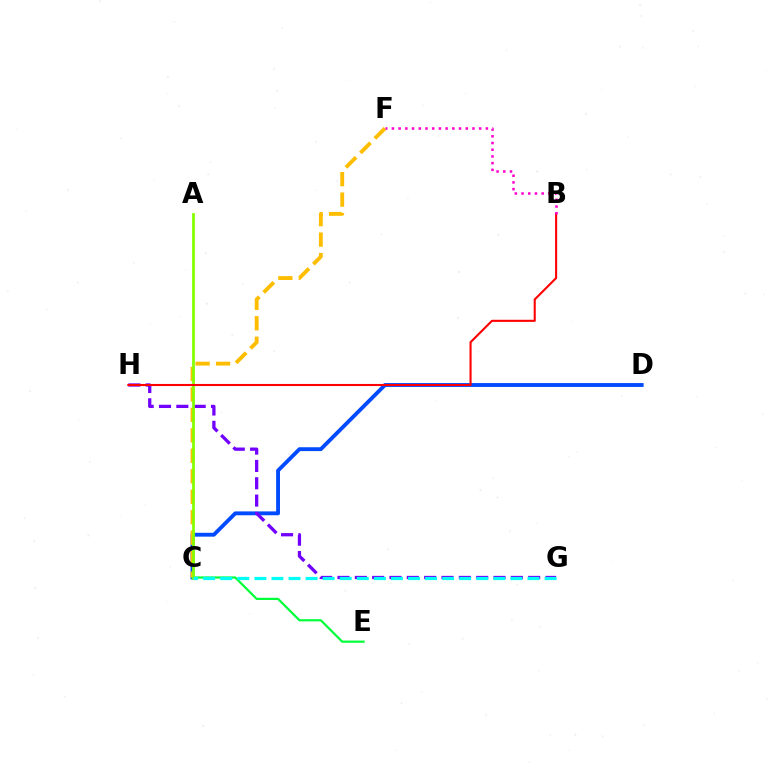{('C', 'D'): [{'color': '#004bff', 'line_style': 'solid', 'thickness': 2.78}], ('C', 'E'): [{'color': '#00ff39', 'line_style': 'solid', 'thickness': 1.59}], ('G', 'H'): [{'color': '#7200ff', 'line_style': 'dashed', 'thickness': 2.35}], ('C', 'F'): [{'color': '#ffbd00', 'line_style': 'dashed', 'thickness': 2.78}], ('A', 'C'): [{'color': '#84ff00', 'line_style': 'solid', 'thickness': 1.97}], ('C', 'G'): [{'color': '#00fff6', 'line_style': 'dashed', 'thickness': 2.32}], ('B', 'H'): [{'color': '#ff0000', 'line_style': 'solid', 'thickness': 1.51}], ('B', 'F'): [{'color': '#ff00cf', 'line_style': 'dotted', 'thickness': 1.82}]}